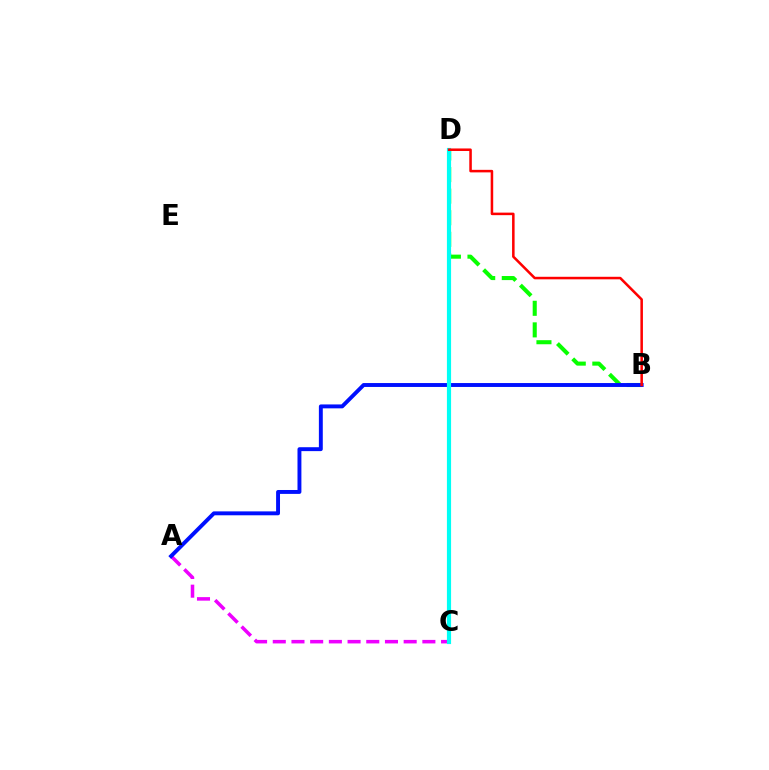{('C', 'D'): [{'color': '#fcf500', 'line_style': 'dashed', 'thickness': 1.91}, {'color': '#00fff6', 'line_style': 'solid', 'thickness': 3.0}], ('A', 'C'): [{'color': '#ee00ff', 'line_style': 'dashed', 'thickness': 2.54}], ('B', 'D'): [{'color': '#08ff00', 'line_style': 'dashed', 'thickness': 2.93}, {'color': '#ff0000', 'line_style': 'solid', 'thickness': 1.83}], ('A', 'B'): [{'color': '#0010ff', 'line_style': 'solid', 'thickness': 2.81}]}